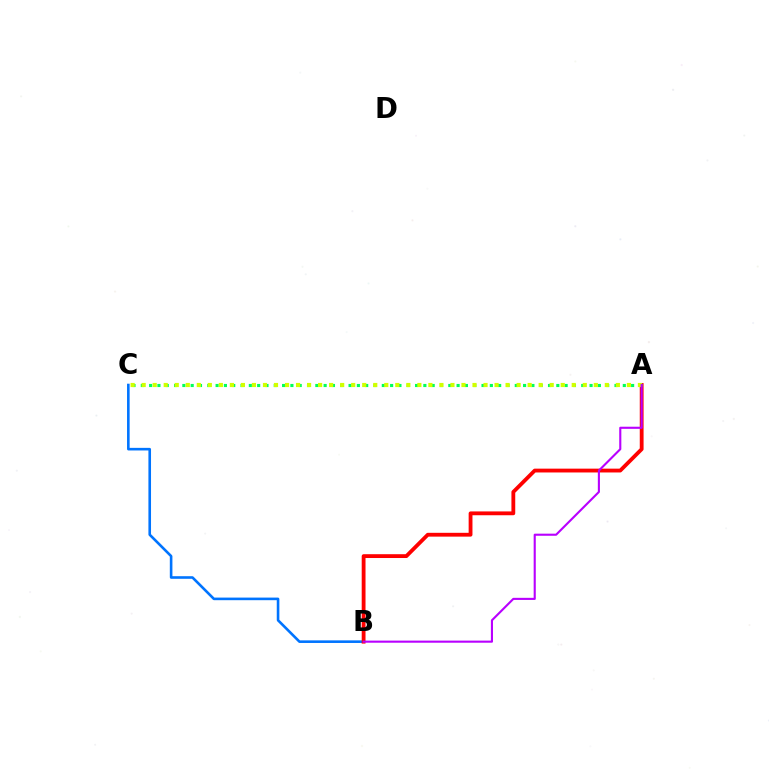{('B', 'C'): [{'color': '#0074ff', 'line_style': 'solid', 'thickness': 1.88}], ('A', 'B'): [{'color': '#ff0000', 'line_style': 'solid', 'thickness': 2.75}, {'color': '#b900ff', 'line_style': 'solid', 'thickness': 1.52}], ('A', 'C'): [{'color': '#00ff5c', 'line_style': 'dotted', 'thickness': 2.26}, {'color': '#d1ff00', 'line_style': 'dotted', 'thickness': 3.0}]}